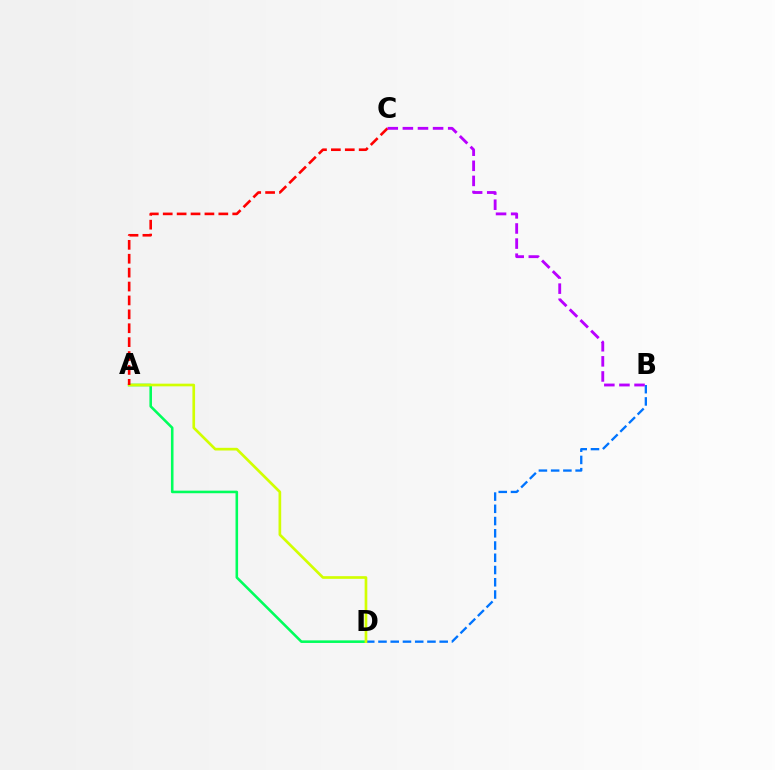{('A', 'D'): [{'color': '#00ff5c', 'line_style': 'solid', 'thickness': 1.85}, {'color': '#d1ff00', 'line_style': 'solid', 'thickness': 1.93}], ('B', 'D'): [{'color': '#0074ff', 'line_style': 'dashed', 'thickness': 1.66}], ('A', 'C'): [{'color': '#ff0000', 'line_style': 'dashed', 'thickness': 1.89}], ('B', 'C'): [{'color': '#b900ff', 'line_style': 'dashed', 'thickness': 2.05}]}